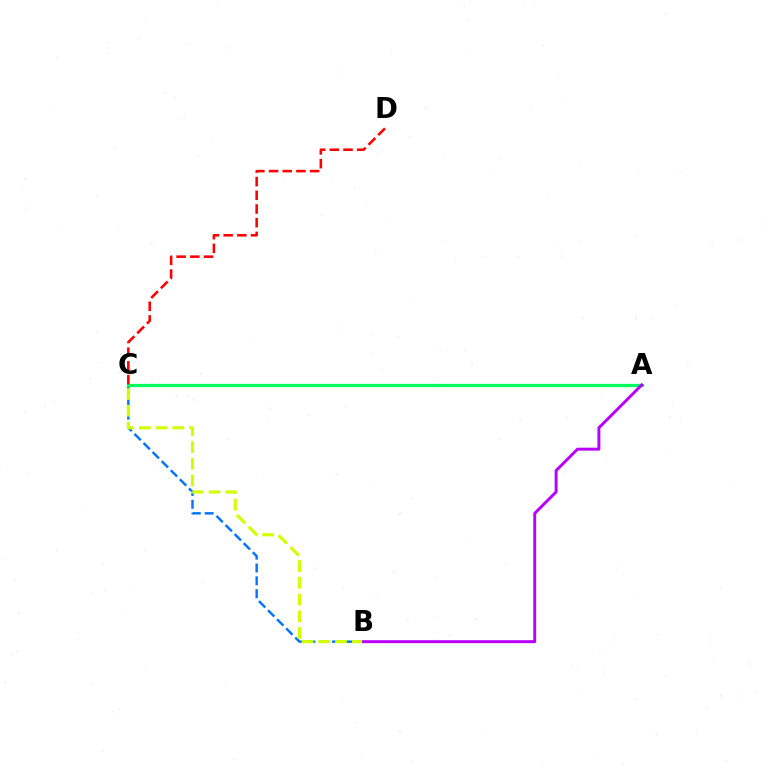{('B', 'C'): [{'color': '#0074ff', 'line_style': 'dashed', 'thickness': 1.75}, {'color': '#d1ff00', 'line_style': 'dashed', 'thickness': 2.27}], ('A', 'C'): [{'color': '#00ff5c', 'line_style': 'solid', 'thickness': 2.36}], ('C', 'D'): [{'color': '#ff0000', 'line_style': 'dashed', 'thickness': 1.86}], ('A', 'B'): [{'color': '#b900ff', 'line_style': 'solid', 'thickness': 2.13}]}